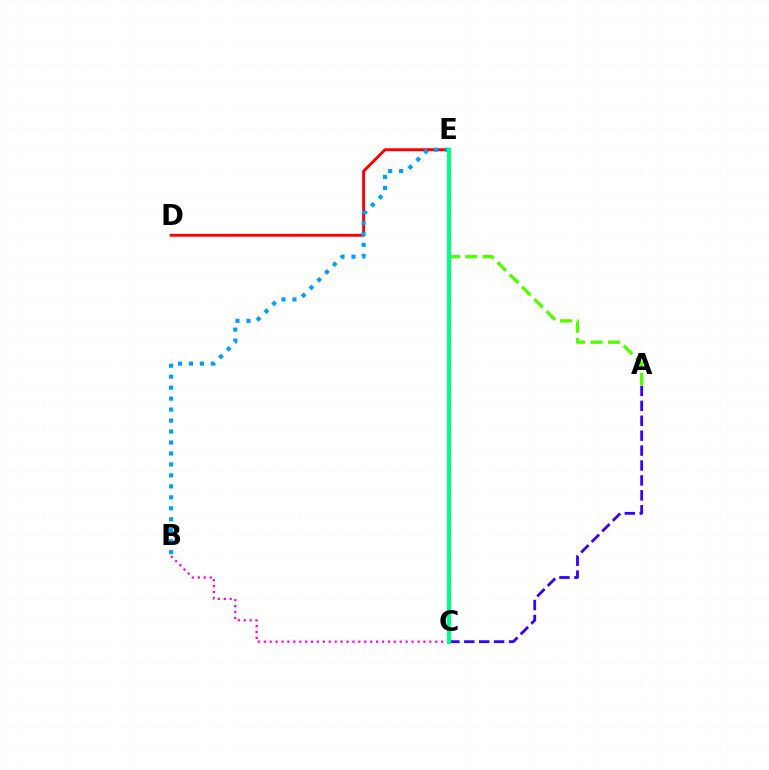{('A', 'C'): [{'color': '#3700ff', 'line_style': 'dashed', 'thickness': 2.03}], ('A', 'E'): [{'color': '#4fff00', 'line_style': 'dashed', 'thickness': 2.35}], ('B', 'C'): [{'color': '#ff00ed', 'line_style': 'dotted', 'thickness': 1.61}], ('C', 'E'): [{'color': '#ffd500', 'line_style': 'dotted', 'thickness': 1.86}, {'color': '#00ff86', 'line_style': 'solid', 'thickness': 2.93}], ('D', 'E'): [{'color': '#ff0000', 'line_style': 'solid', 'thickness': 2.09}], ('B', 'E'): [{'color': '#009eff', 'line_style': 'dotted', 'thickness': 2.98}]}